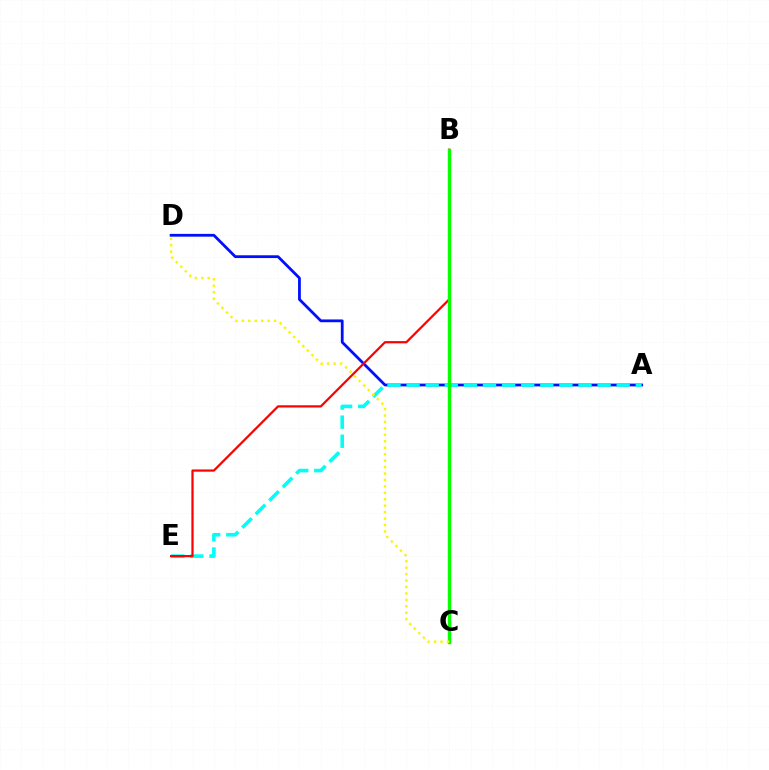{('B', 'C'): [{'color': '#ee00ff', 'line_style': 'dashed', 'thickness': 2.06}, {'color': '#08ff00', 'line_style': 'solid', 'thickness': 2.48}], ('A', 'D'): [{'color': '#0010ff', 'line_style': 'solid', 'thickness': 2.0}], ('A', 'E'): [{'color': '#00fff6', 'line_style': 'dashed', 'thickness': 2.59}], ('B', 'E'): [{'color': '#ff0000', 'line_style': 'solid', 'thickness': 1.6}], ('C', 'D'): [{'color': '#fcf500', 'line_style': 'dotted', 'thickness': 1.75}]}